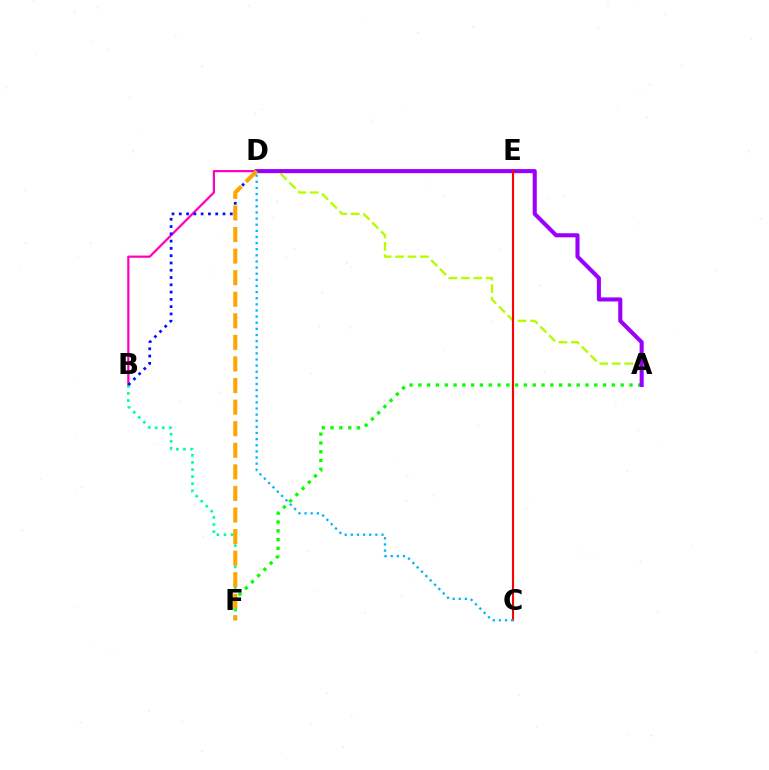{('B', 'D'): [{'color': '#ff00bd', 'line_style': 'solid', 'thickness': 1.6}, {'color': '#0010ff', 'line_style': 'dotted', 'thickness': 1.98}], ('A', 'F'): [{'color': '#08ff00', 'line_style': 'dotted', 'thickness': 2.39}], ('B', 'F'): [{'color': '#00ff9d', 'line_style': 'dotted', 'thickness': 1.93}], ('A', 'D'): [{'color': '#b3ff00', 'line_style': 'dashed', 'thickness': 1.69}, {'color': '#9b00ff', 'line_style': 'solid', 'thickness': 2.94}], ('D', 'F'): [{'color': '#ffa500', 'line_style': 'dashed', 'thickness': 2.93}], ('C', 'E'): [{'color': '#ff0000', 'line_style': 'solid', 'thickness': 1.53}], ('C', 'D'): [{'color': '#00b5ff', 'line_style': 'dotted', 'thickness': 1.66}]}